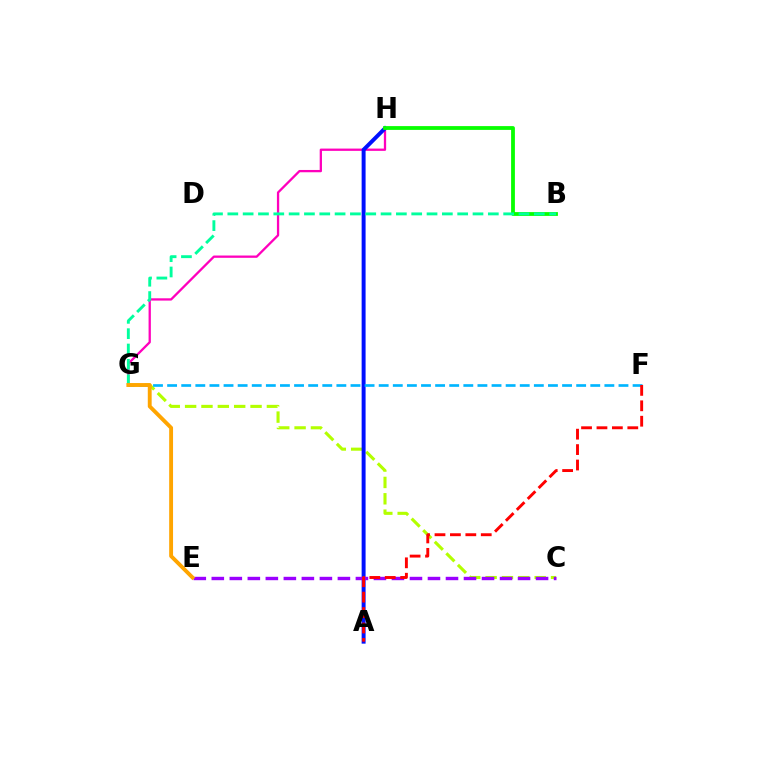{('C', 'G'): [{'color': '#b3ff00', 'line_style': 'dashed', 'thickness': 2.22}], ('G', 'H'): [{'color': '#ff00bd', 'line_style': 'solid', 'thickness': 1.65}], ('A', 'H'): [{'color': '#0010ff', 'line_style': 'solid', 'thickness': 2.85}], ('B', 'H'): [{'color': '#08ff00', 'line_style': 'solid', 'thickness': 2.73}], ('B', 'G'): [{'color': '#00ff9d', 'line_style': 'dashed', 'thickness': 2.08}], ('C', 'E'): [{'color': '#9b00ff', 'line_style': 'dashed', 'thickness': 2.45}], ('F', 'G'): [{'color': '#00b5ff', 'line_style': 'dashed', 'thickness': 1.92}], ('A', 'F'): [{'color': '#ff0000', 'line_style': 'dashed', 'thickness': 2.1}], ('E', 'G'): [{'color': '#ffa500', 'line_style': 'solid', 'thickness': 2.79}]}